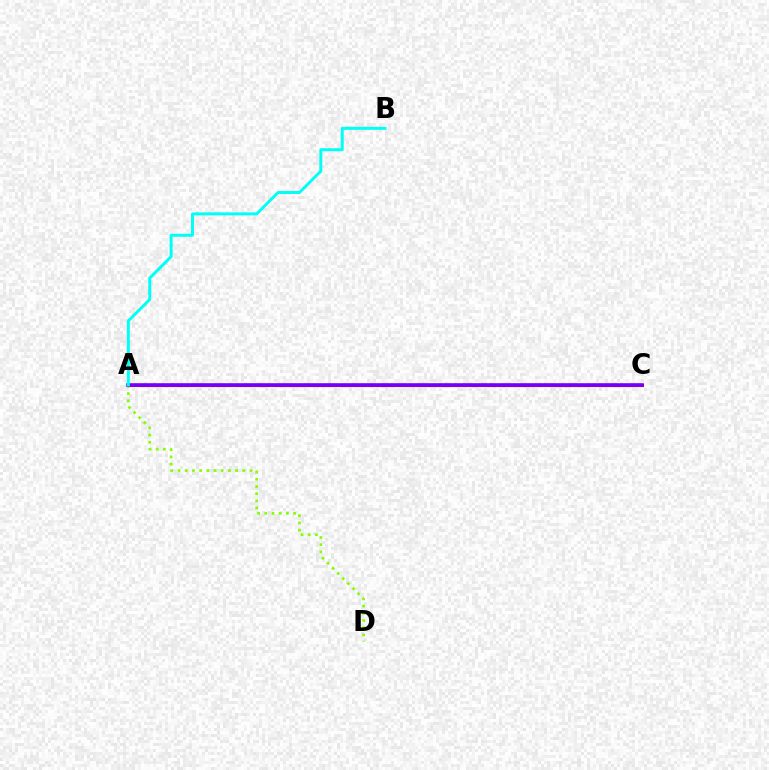{('A', 'D'): [{'color': '#84ff00', 'line_style': 'dotted', 'thickness': 1.96}], ('A', 'C'): [{'color': '#ff0000', 'line_style': 'solid', 'thickness': 2.23}, {'color': '#7200ff', 'line_style': 'solid', 'thickness': 2.58}], ('A', 'B'): [{'color': '#00fff6', 'line_style': 'solid', 'thickness': 2.15}]}